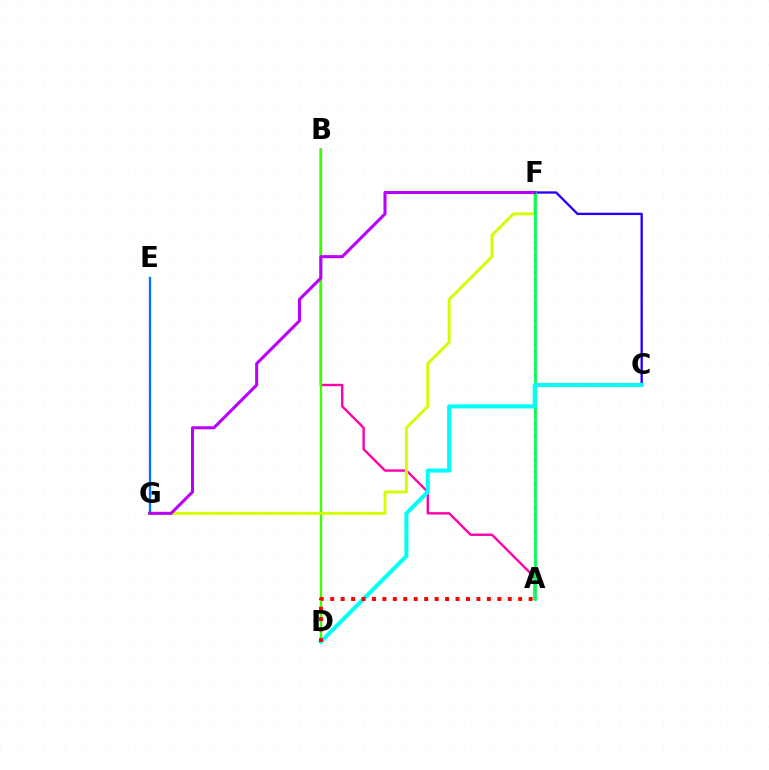{('A', 'B'): [{'color': '#ff00ac', 'line_style': 'solid', 'thickness': 1.71}], ('B', 'D'): [{'color': '#3dff00', 'line_style': 'solid', 'thickness': 1.68}], ('C', 'F'): [{'color': '#2500ff', 'line_style': 'solid', 'thickness': 1.67}], ('F', 'G'): [{'color': '#d1ff00', 'line_style': 'solid', 'thickness': 2.1}, {'color': '#b900ff', 'line_style': 'solid', 'thickness': 2.2}], ('A', 'F'): [{'color': '#ff9400', 'line_style': 'dotted', 'thickness': 1.64}, {'color': '#00ff5c', 'line_style': 'solid', 'thickness': 2.01}], ('C', 'D'): [{'color': '#00fff6', 'line_style': 'solid', 'thickness': 2.92}], ('E', 'G'): [{'color': '#0074ff', 'line_style': 'solid', 'thickness': 1.67}], ('A', 'D'): [{'color': '#ff0000', 'line_style': 'dotted', 'thickness': 2.84}]}